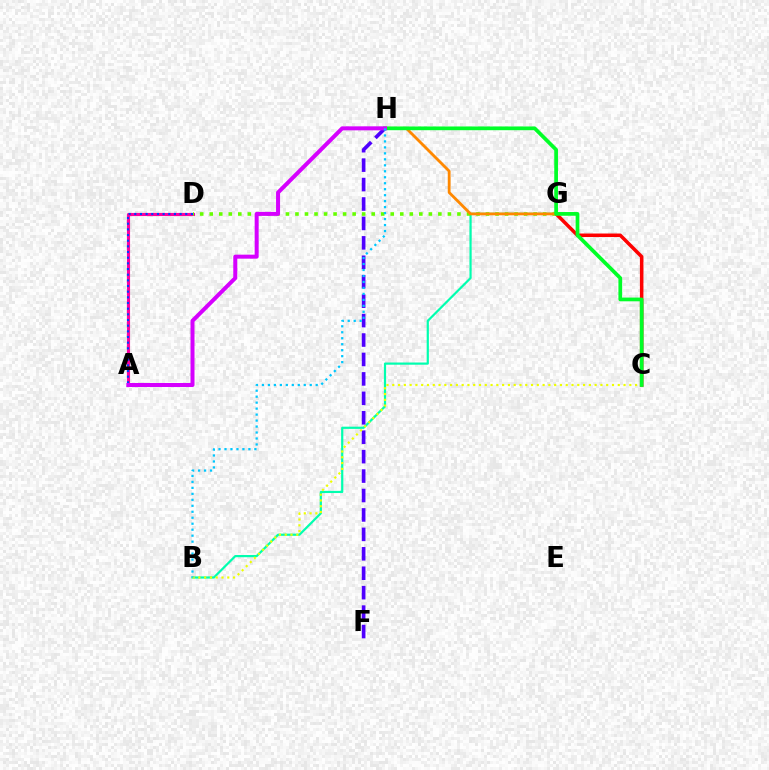{('A', 'D'): [{'color': '#ff00a0', 'line_style': 'solid', 'thickness': 2.25}, {'color': '#003fff', 'line_style': 'dotted', 'thickness': 1.54}], ('B', 'G'): [{'color': '#00ffaf', 'line_style': 'solid', 'thickness': 1.58}], ('D', 'G'): [{'color': '#66ff00', 'line_style': 'dotted', 'thickness': 2.59}], ('C', 'G'): [{'color': '#ff0000', 'line_style': 'solid', 'thickness': 2.54}], ('F', 'H'): [{'color': '#4f00ff', 'line_style': 'dashed', 'thickness': 2.64}], ('B', 'C'): [{'color': '#eeff00', 'line_style': 'dotted', 'thickness': 1.57}], ('G', 'H'): [{'color': '#ff8800', 'line_style': 'solid', 'thickness': 2.03}], ('C', 'H'): [{'color': '#00ff27', 'line_style': 'solid', 'thickness': 2.68}], ('A', 'H'): [{'color': '#d600ff', 'line_style': 'solid', 'thickness': 2.88}], ('B', 'H'): [{'color': '#00c7ff', 'line_style': 'dotted', 'thickness': 1.62}]}